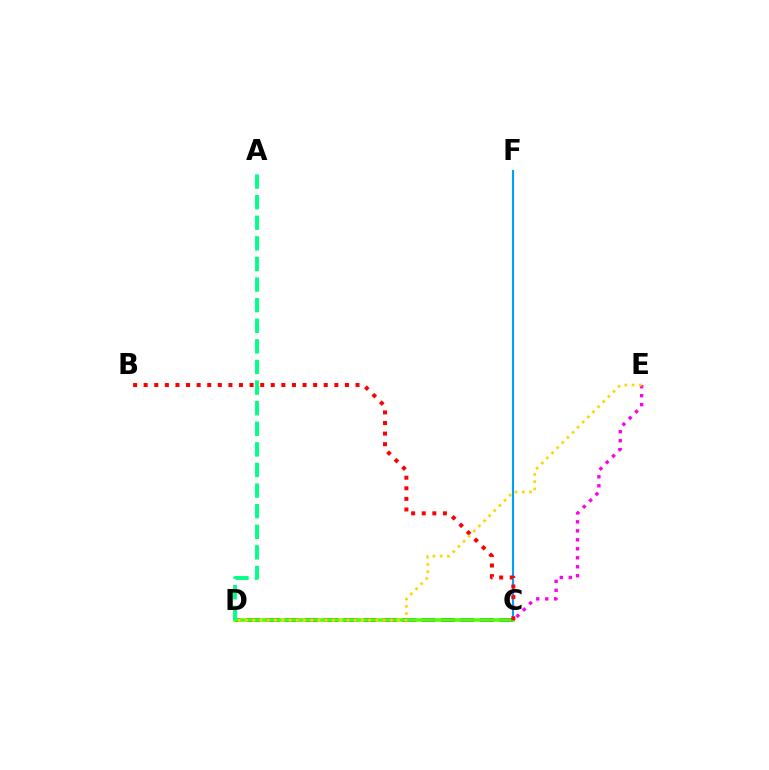{('C', 'E'): [{'color': '#ff00ed', 'line_style': 'dotted', 'thickness': 2.44}], ('C', 'F'): [{'color': '#009eff', 'line_style': 'solid', 'thickness': 1.52}], ('C', 'D'): [{'color': '#3700ff', 'line_style': 'dashed', 'thickness': 2.64}, {'color': '#4fff00', 'line_style': 'solid', 'thickness': 2.56}], ('A', 'D'): [{'color': '#00ff86', 'line_style': 'dashed', 'thickness': 2.8}], ('B', 'C'): [{'color': '#ff0000', 'line_style': 'dotted', 'thickness': 2.88}], ('D', 'E'): [{'color': '#ffd500', 'line_style': 'dotted', 'thickness': 1.97}]}